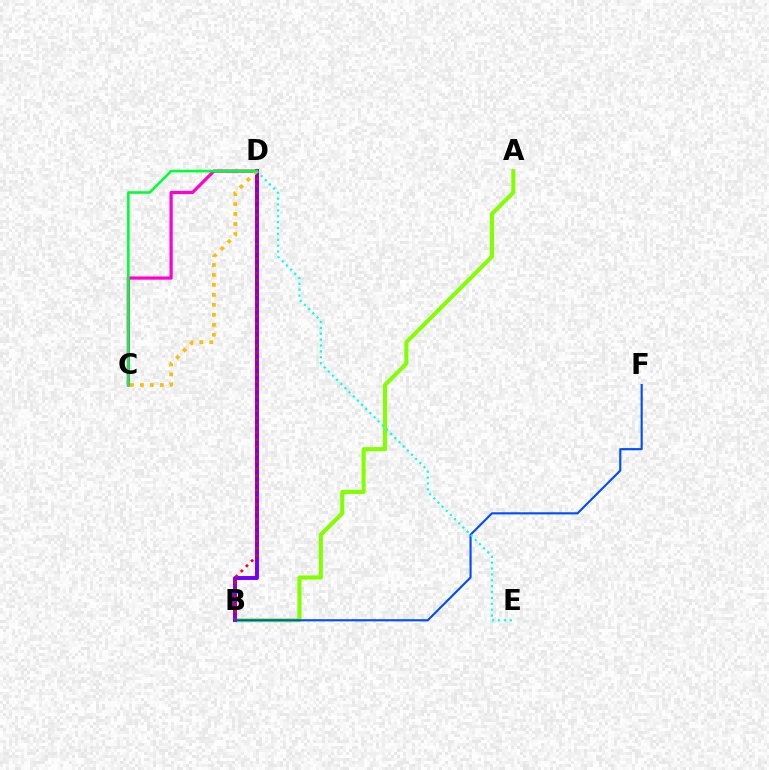{('A', 'B'): [{'color': '#84ff00', 'line_style': 'solid', 'thickness': 2.94}], ('B', 'D'): [{'color': '#7200ff', 'line_style': 'solid', 'thickness': 2.82}, {'color': '#ff0000', 'line_style': 'dotted', 'thickness': 1.97}], ('C', 'D'): [{'color': '#ff00cf', 'line_style': 'solid', 'thickness': 2.32}, {'color': '#ffbd00', 'line_style': 'dotted', 'thickness': 2.71}, {'color': '#00ff39', 'line_style': 'solid', 'thickness': 1.86}], ('B', 'F'): [{'color': '#004bff', 'line_style': 'solid', 'thickness': 1.52}], ('D', 'E'): [{'color': '#00fff6', 'line_style': 'dotted', 'thickness': 1.6}]}